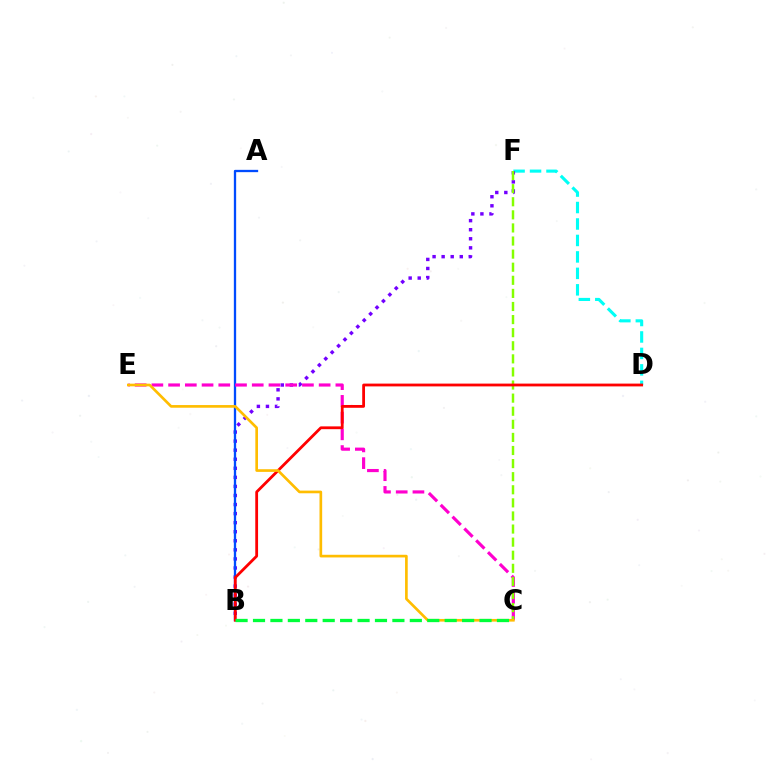{('D', 'F'): [{'color': '#00fff6', 'line_style': 'dashed', 'thickness': 2.24}], ('B', 'F'): [{'color': '#7200ff', 'line_style': 'dotted', 'thickness': 2.46}], ('A', 'B'): [{'color': '#004bff', 'line_style': 'solid', 'thickness': 1.66}], ('C', 'E'): [{'color': '#ff00cf', 'line_style': 'dashed', 'thickness': 2.27}, {'color': '#ffbd00', 'line_style': 'solid', 'thickness': 1.92}], ('C', 'F'): [{'color': '#84ff00', 'line_style': 'dashed', 'thickness': 1.78}], ('B', 'D'): [{'color': '#ff0000', 'line_style': 'solid', 'thickness': 2.01}], ('B', 'C'): [{'color': '#00ff39', 'line_style': 'dashed', 'thickness': 2.37}]}